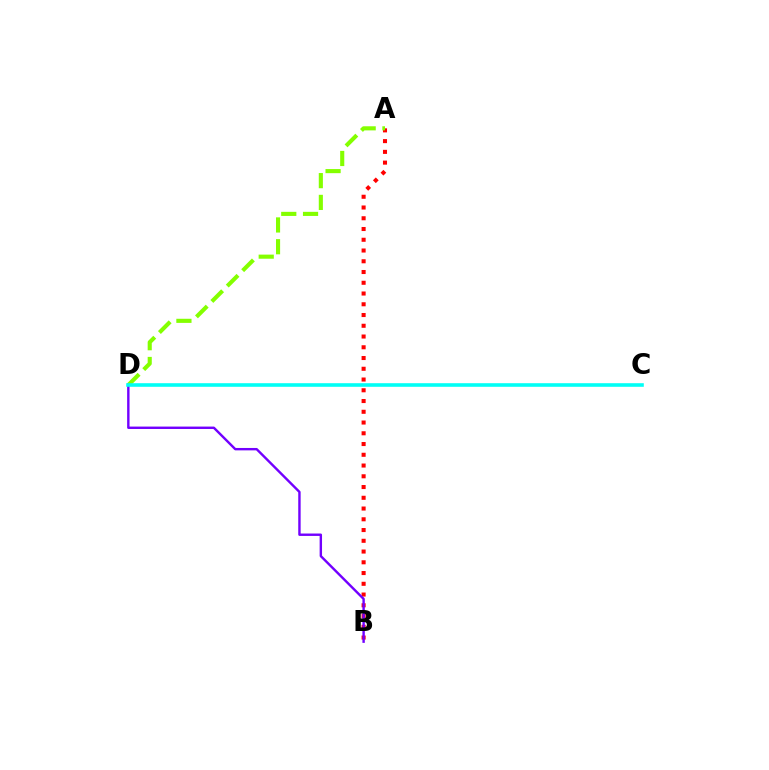{('A', 'B'): [{'color': '#ff0000', 'line_style': 'dotted', 'thickness': 2.92}], ('A', 'D'): [{'color': '#84ff00', 'line_style': 'dashed', 'thickness': 2.96}], ('B', 'D'): [{'color': '#7200ff', 'line_style': 'solid', 'thickness': 1.73}], ('C', 'D'): [{'color': '#00fff6', 'line_style': 'solid', 'thickness': 2.58}]}